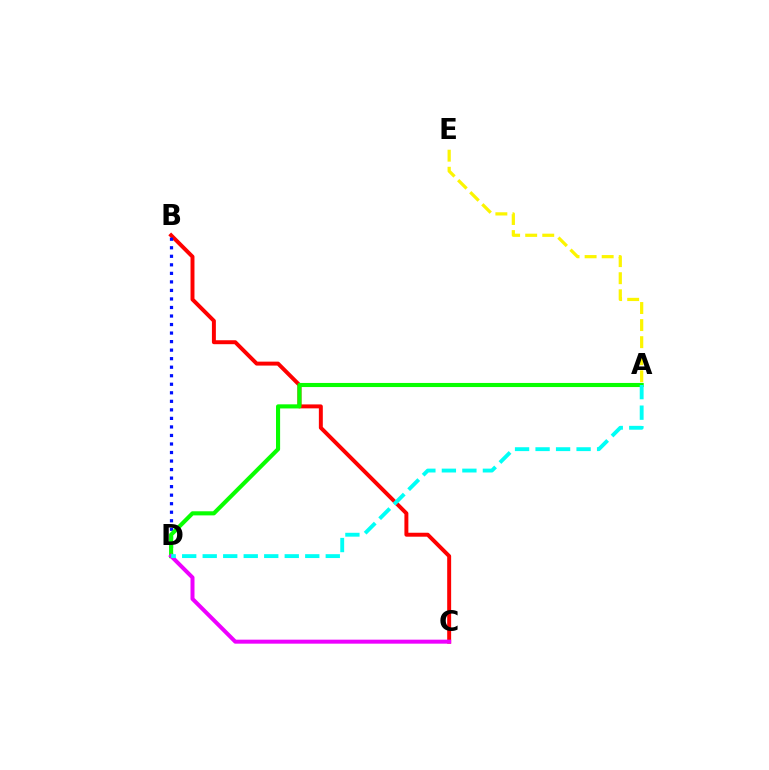{('B', 'C'): [{'color': '#ff0000', 'line_style': 'solid', 'thickness': 2.84}], ('B', 'D'): [{'color': '#0010ff', 'line_style': 'dotted', 'thickness': 2.32}], ('A', 'D'): [{'color': '#08ff00', 'line_style': 'solid', 'thickness': 2.96}, {'color': '#00fff6', 'line_style': 'dashed', 'thickness': 2.79}], ('C', 'D'): [{'color': '#ee00ff', 'line_style': 'solid', 'thickness': 2.88}], ('A', 'E'): [{'color': '#fcf500', 'line_style': 'dashed', 'thickness': 2.32}]}